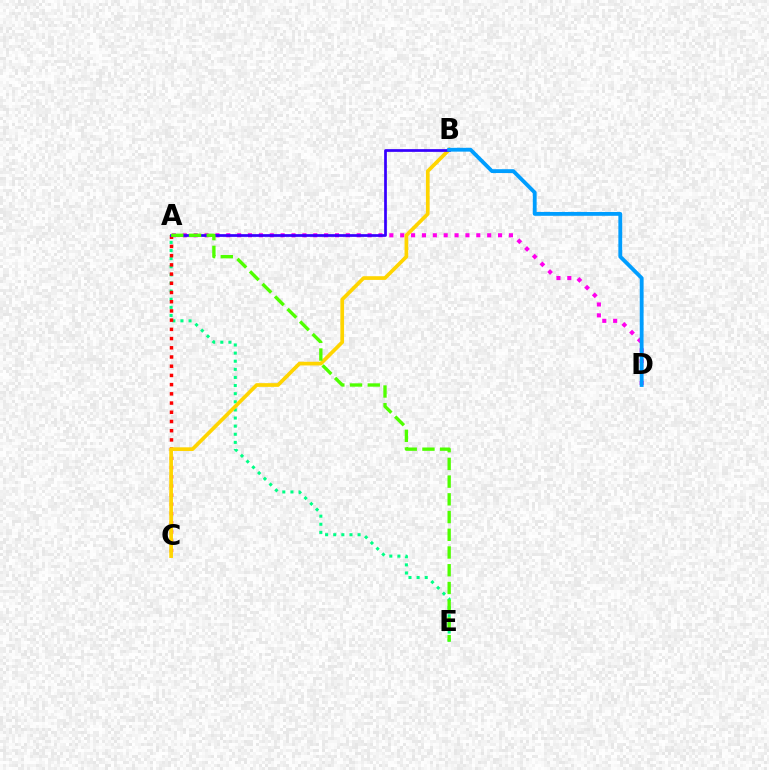{('A', 'D'): [{'color': '#ff00ed', 'line_style': 'dotted', 'thickness': 2.95}], ('A', 'E'): [{'color': '#00ff86', 'line_style': 'dotted', 'thickness': 2.21}, {'color': '#4fff00', 'line_style': 'dashed', 'thickness': 2.41}], ('A', 'C'): [{'color': '#ff0000', 'line_style': 'dotted', 'thickness': 2.5}], ('B', 'C'): [{'color': '#ffd500', 'line_style': 'solid', 'thickness': 2.66}], ('A', 'B'): [{'color': '#3700ff', 'line_style': 'solid', 'thickness': 1.96}], ('B', 'D'): [{'color': '#009eff', 'line_style': 'solid', 'thickness': 2.76}]}